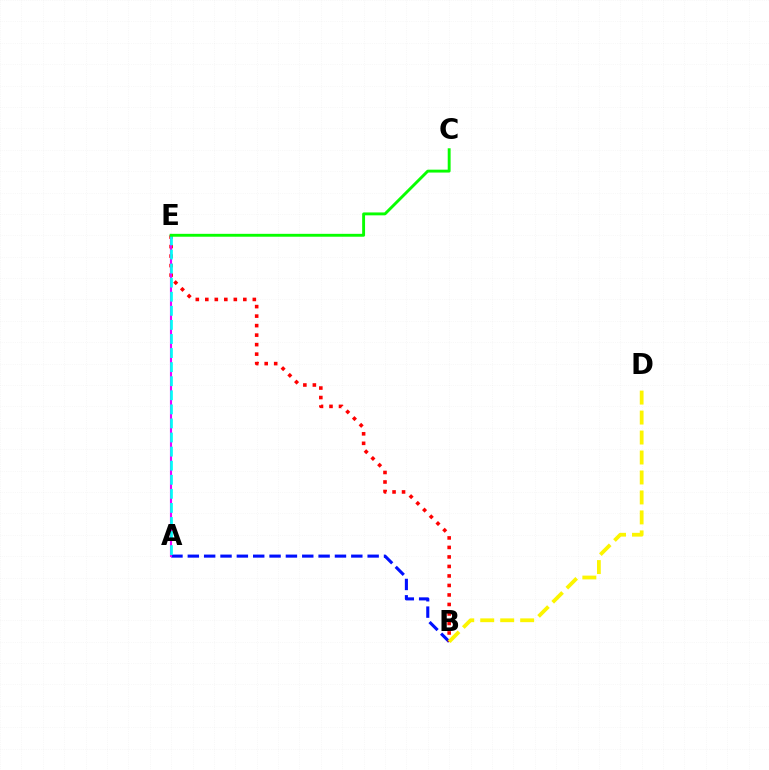{('A', 'B'): [{'color': '#0010ff', 'line_style': 'dashed', 'thickness': 2.22}], ('B', 'E'): [{'color': '#ff0000', 'line_style': 'dotted', 'thickness': 2.58}], ('A', 'E'): [{'color': '#ee00ff', 'line_style': 'solid', 'thickness': 1.53}, {'color': '#00fff6', 'line_style': 'dashed', 'thickness': 1.91}], ('B', 'D'): [{'color': '#fcf500', 'line_style': 'dashed', 'thickness': 2.71}], ('C', 'E'): [{'color': '#08ff00', 'line_style': 'solid', 'thickness': 2.08}]}